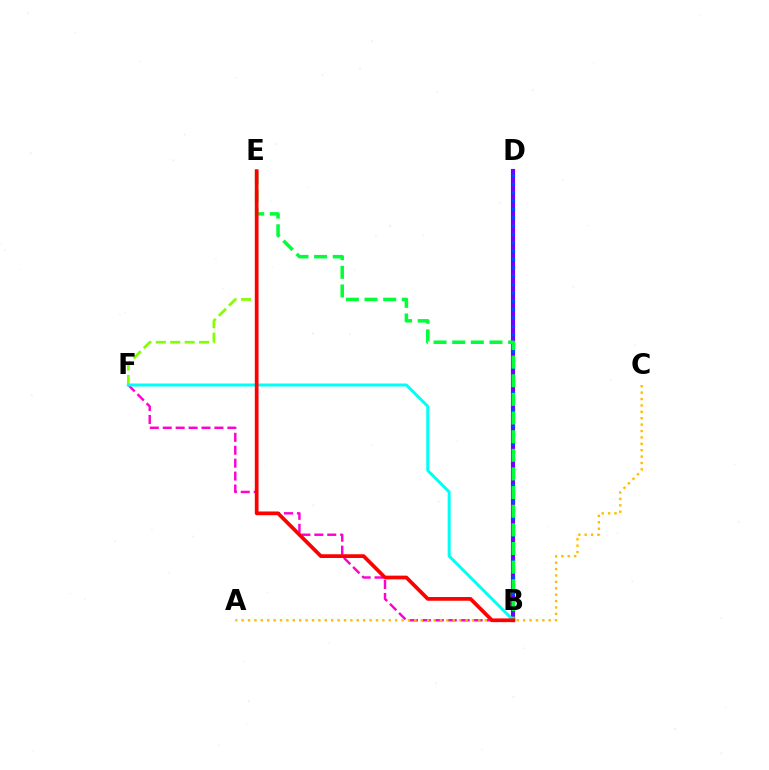{('E', 'F'): [{'color': '#84ff00', 'line_style': 'dashed', 'thickness': 1.96}], ('B', 'D'): [{'color': '#7200ff', 'line_style': 'solid', 'thickness': 2.99}, {'color': '#004bff', 'line_style': 'dotted', 'thickness': 2.27}], ('B', 'F'): [{'color': '#ff00cf', 'line_style': 'dashed', 'thickness': 1.76}, {'color': '#00fff6', 'line_style': 'solid', 'thickness': 2.17}], ('A', 'C'): [{'color': '#ffbd00', 'line_style': 'dotted', 'thickness': 1.74}], ('B', 'E'): [{'color': '#00ff39', 'line_style': 'dashed', 'thickness': 2.53}, {'color': '#ff0000', 'line_style': 'solid', 'thickness': 2.69}]}